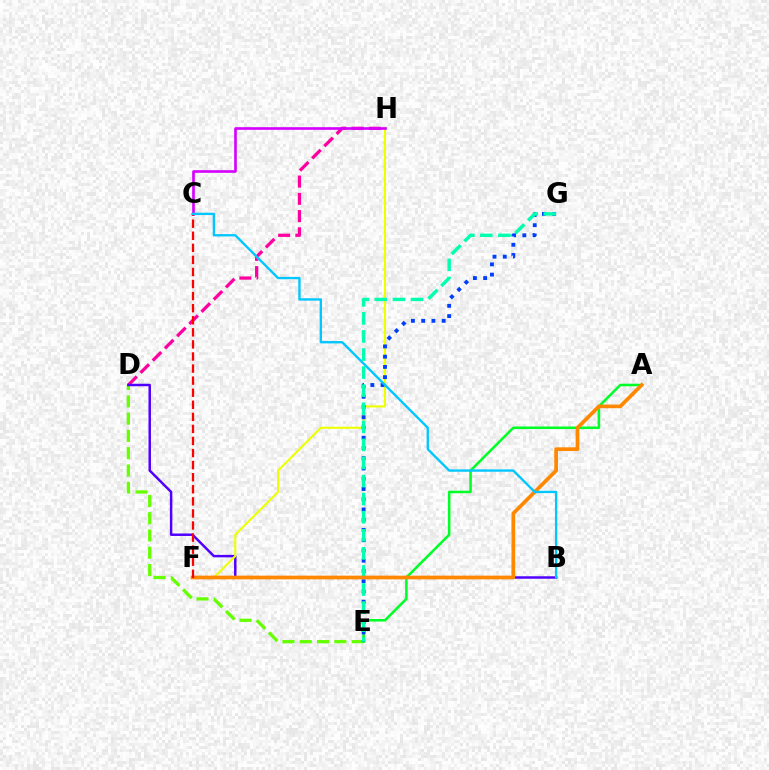{('D', 'H'): [{'color': '#ff00a0', 'line_style': 'dashed', 'thickness': 2.34}], ('D', 'E'): [{'color': '#66ff00', 'line_style': 'dashed', 'thickness': 2.35}], ('B', 'D'): [{'color': '#4f00ff', 'line_style': 'solid', 'thickness': 1.78}], ('A', 'E'): [{'color': '#00ff27', 'line_style': 'solid', 'thickness': 1.83}], ('F', 'H'): [{'color': '#eeff00', 'line_style': 'solid', 'thickness': 1.51}], ('E', 'G'): [{'color': '#003fff', 'line_style': 'dotted', 'thickness': 2.78}, {'color': '#00ffaf', 'line_style': 'dashed', 'thickness': 2.46}], ('C', 'H'): [{'color': '#d600ff', 'line_style': 'solid', 'thickness': 1.9}], ('A', 'F'): [{'color': '#ff8800', 'line_style': 'solid', 'thickness': 2.67}], ('C', 'F'): [{'color': '#ff0000', 'line_style': 'dashed', 'thickness': 1.64}], ('B', 'C'): [{'color': '#00c7ff', 'line_style': 'solid', 'thickness': 1.69}]}